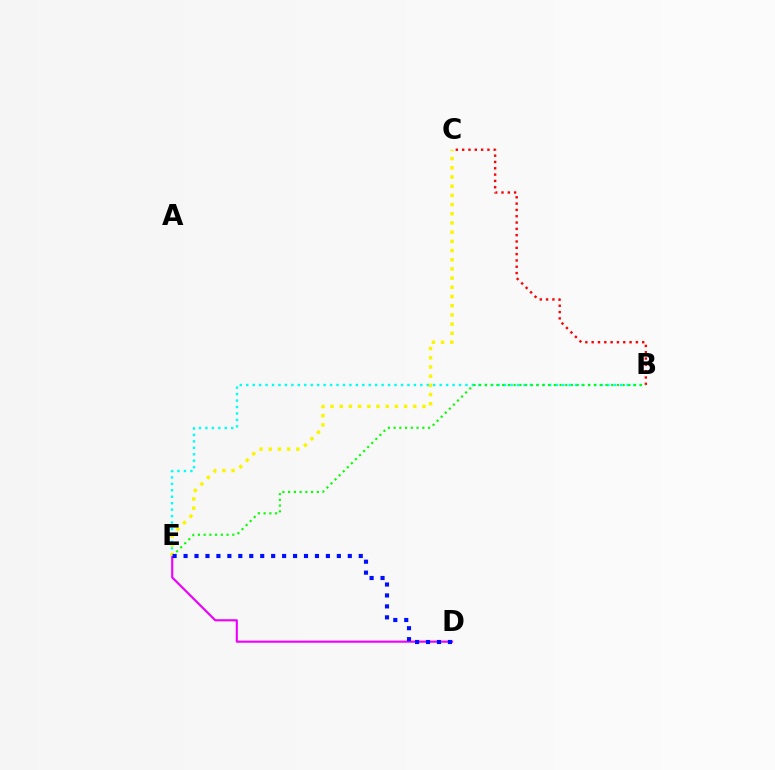{('B', 'C'): [{'color': '#ff0000', 'line_style': 'dotted', 'thickness': 1.72}], ('B', 'E'): [{'color': '#00fff6', 'line_style': 'dotted', 'thickness': 1.75}, {'color': '#08ff00', 'line_style': 'dotted', 'thickness': 1.56}], ('D', 'E'): [{'color': '#ee00ff', 'line_style': 'solid', 'thickness': 1.54}, {'color': '#0010ff', 'line_style': 'dotted', 'thickness': 2.97}], ('C', 'E'): [{'color': '#fcf500', 'line_style': 'dotted', 'thickness': 2.5}]}